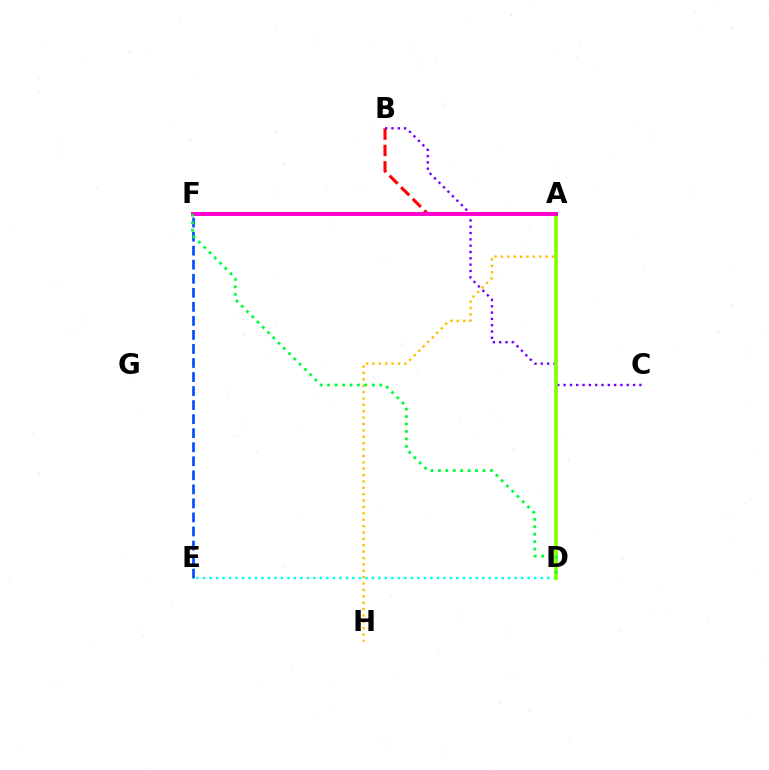{('A', 'B'): [{'color': '#ff0000', 'line_style': 'dashed', 'thickness': 2.23}], ('E', 'F'): [{'color': '#004bff', 'line_style': 'dashed', 'thickness': 1.91}], ('B', 'C'): [{'color': '#7200ff', 'line_style': 'dotted', 'thickness': 1.72}], ('A', 'H'): [{'color': '#ffbd00', 'line_style': 'dotted', 'thickness': 1.73}], ('D', 'E'): [{'color': '#00fff6', 'line_style': 'dotted', 'thickness': 1.76}], ('A', 'D'): [{'color': '#84ff00', 'line_style': 'solid', 'thickness': 2.69}], ('A', 'F'): [{'color': '#ff00cf', 'line_style': 'solid', 'thickness': 2.83}], ('D', 'F'): [{'color': '#00ff39', 'line_style': 'dotted', 'thickness': 2.02}]}